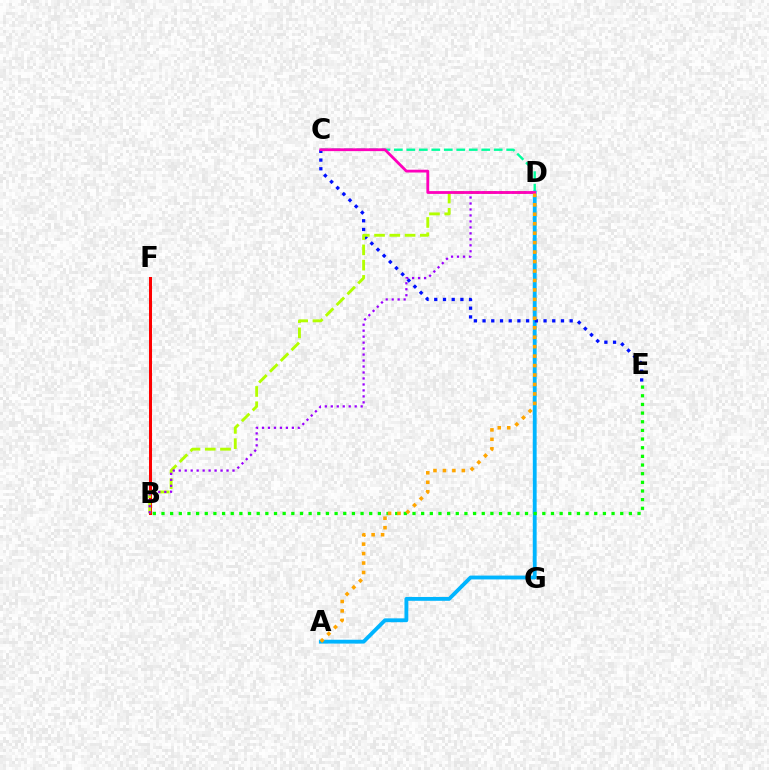{('B', 'F'): [{'color': '#ff0000', 'line_style': 'solid', 'thickness': 2.17}], ('C', 'D'): [{'color': '#00ff9d', 'line_style': 'dashed', 'thickness': 1.7}, {'color': '#ff00bd', 'line_style': 'solid', 'thickness': 2.01}], ('A', 'D'): [{'color': '#00b5ff', 'line_style': 'solid', 'thickness': 2.77}, {'color': '#ffa500', 'line_style': 'dotted', 'thickness': 2.57}], ('B', 'E'): [{'color': '#08ff00', 'line_style': 'dotted', 'thickness': 2.35}], ('C', 'E'): [{'color': '#0010ff', 'line_style': 'dotted', 'thickness': 2.37}], ('B', 'D'): [{'color': '#b3ff00', 'line_style': 'dashed', 'thickness': 2.07}, {'color': '#9b00ff', 'line_style': 'dotted', 'thickness': 1.62}]}